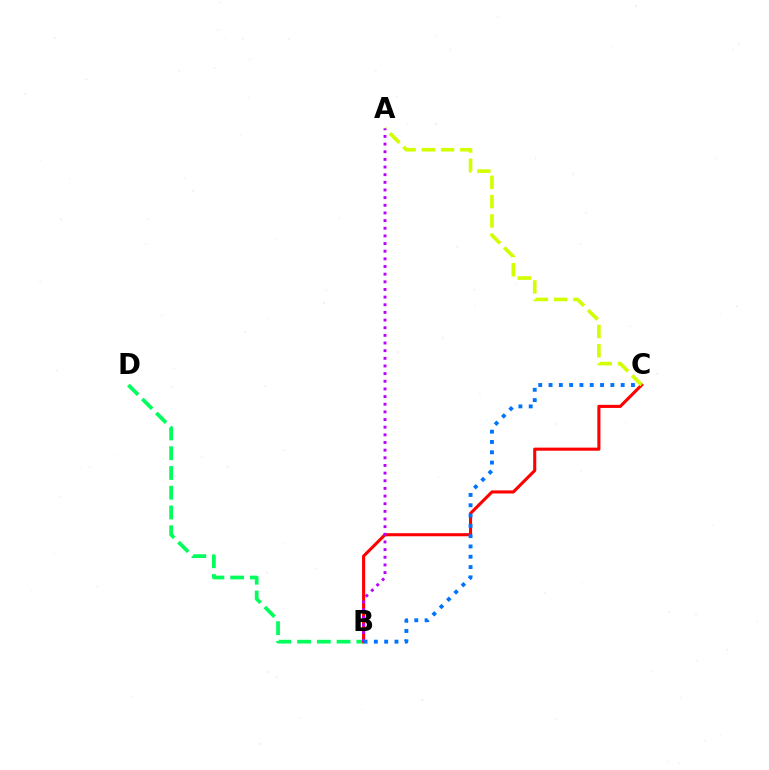{('B', 'D'): [{'color': '#00ff5c', 'line_style': 'dashed', 'thickness': 2.68}], ('B', 'C'): [{'color': '#ff0000', 'line_style': 'solid', 'thickness': 2.22}, {'color': '#0074ff', 'line_style': 'dotted', 'thickness': 2.8}], ('A', 'C'): [{'color': '#d1ff00', 'line_style': 'dashed', 'thickness': 2.62}], ('A', 'B'): [{'color': '#b900ff', 'line_style': 'dotted', 'thickness': 2.08}]}